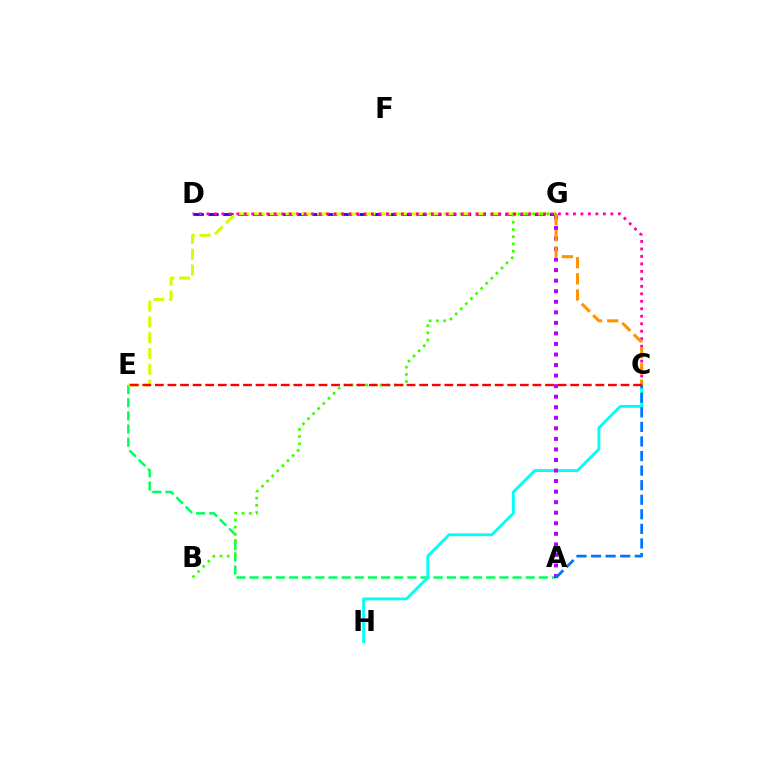{('D', 'G'): [{'color': '#2500ff', 'line_style': 'dashed', 'thickness': 2.02}], ('A', 'E'): [{'color': '#00ff5c', 'line_style': 'dashed', 'thickness': 1.79}], ('C', 'H'): [{'color': '#00fff6', 'line_style': 'solid', 'thickness': 2.05}], ('E', 'G'): [{'color': '#d1ff00', 'line_style': 'dashed', 'thickness': 2.14}], ('B', 'G'): [{'color': '#3dff00', 'line_style': 'dotted', 'thickness': 1.96}], ('A', 'G'): [{'color': '#b900ff', 'line_style': 'dotted', 'thickness': 2.87}], ('C', 'D'): [{'color': '#ff00ac', 'line_style': 'dotted', 'thickness': 2.03}], ('C', 'G'): [{'color': '#ff9400', 'line_style': 'dashed', 'thickness': 2.19}], ('A', 'C'): [{'color': '#0074ff', 'line_style': 'dashed', 'thickness': 1.98}], ('C', 'E'): [{'color': '#ff0000', 'line_style': 'dashed', 'thickness': 1.71}]}